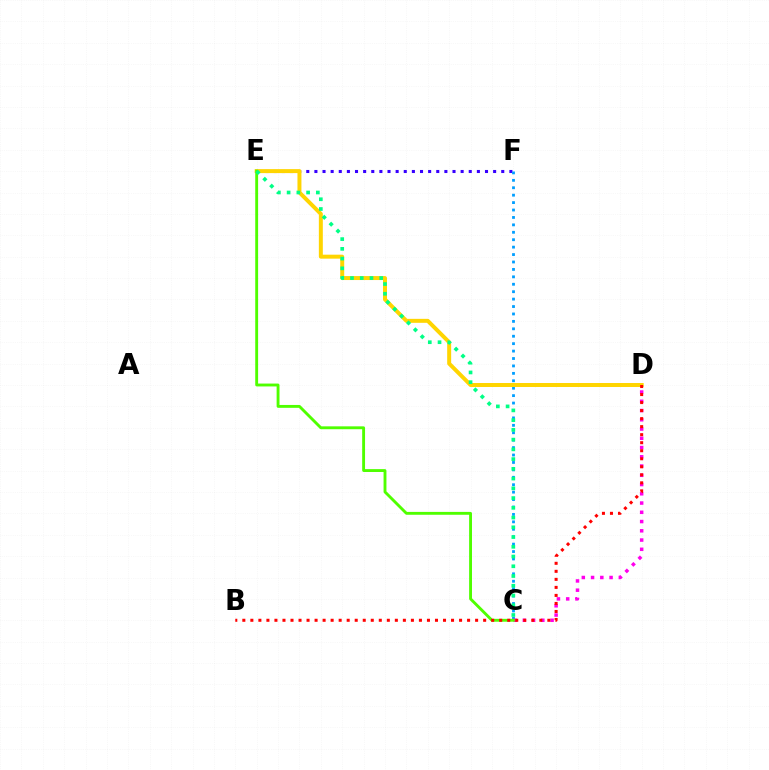{('E', 'F'): [{'color': '#3700ff', 'line_style': 'dotted', 'thickness': 2.21}], ('C', 'F'): [{'color': '#009eff', 'line_style': 'dotted', 'thickness': 2.02}], ('C', 'D'): [{'color': '#ff00ed', 'line_style': 'dotted', 'thickness': 2.51}], ('D', 'E'): [{'color': '#ffd500', 'line_style': 'solid', 'thickness': 2.86}], ('C', 'E'): [{'color': '#4fff00', 'line_style': 'solid', 'thickness': 2.07}, {'color': '#00ff86', 'line_style': 'dotted', 'thickness': 2.65}], ('B', 'D'): [{'color': '#ff0000', 'line_style': 'dotted', 'thickness': 2.18}]}